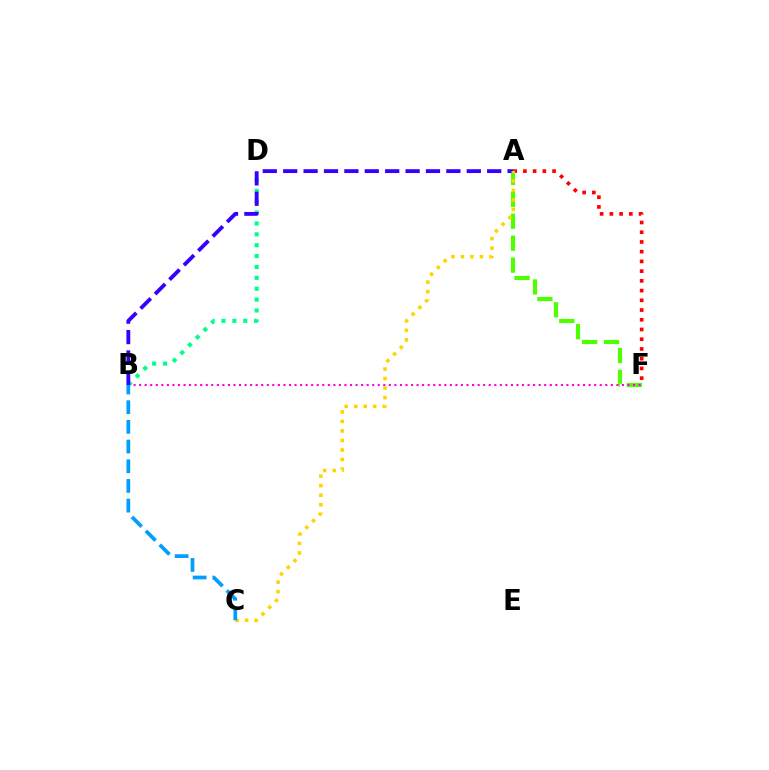{('A', 'F'): [{'color': '#4fff00', 'line_style': 'dashed', 'thickness': 2.98}, {'color': '#ff0000', 'line_style': 'dotted', 'thickness': 2.64}], ('B', 'D'): [{'color': '#00ff86', 'line_style': 'dotted', 'thickness': 2.96}], ('B', 'F'): [{'color': '#ff00ed', 'line_style': 'dotted', 'thickness': 1.51}], ('A', 'B'): [{'color': '#3700ff', 'line_style': 'dashed', 'thickness': 2.77}], ('A', 'C'): [{'color': '#ffd500', 'line_style': 'dotted', 'thickness': 2.59}], ('B', 'C'): [{'color': '#009eff', 'line_style': 'dashed', 'thickness': 2.67}]}